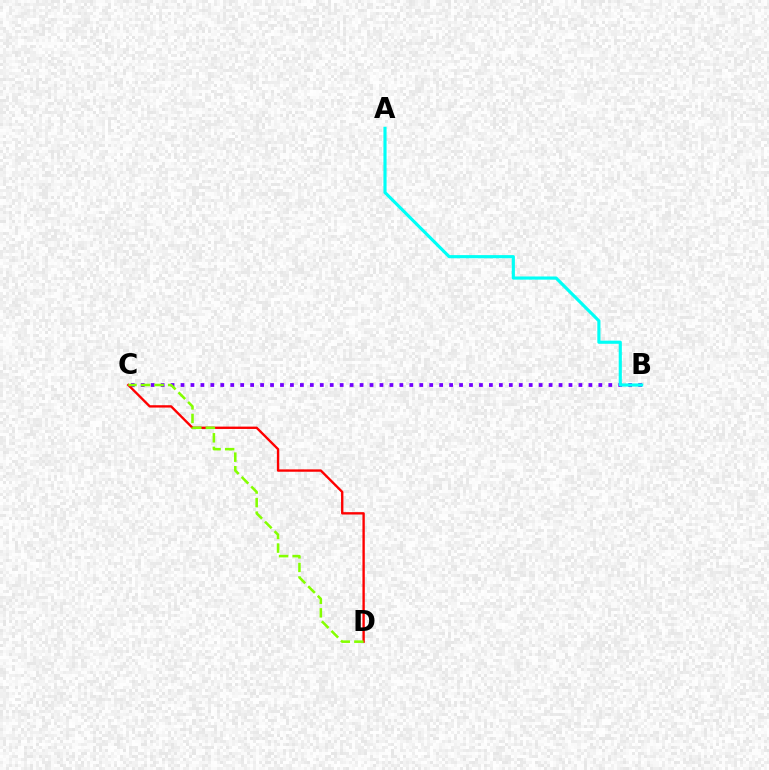{('B', 'C'): [{'color': '#7200ff', 'line_style': 'dotted', 'thickness': 2.7}], ('A', 'B'): [{'color': '#00fff6', 'line_style': 'solid', 'thickness': 2.26}], ('C', 'D'): [{'color': '#ff0000', 'line_style': 'solid', 'thickness': 1.7}, {'color': '#84ff00', 'line_style': 'dashed', 'thickness': 1.84}]}